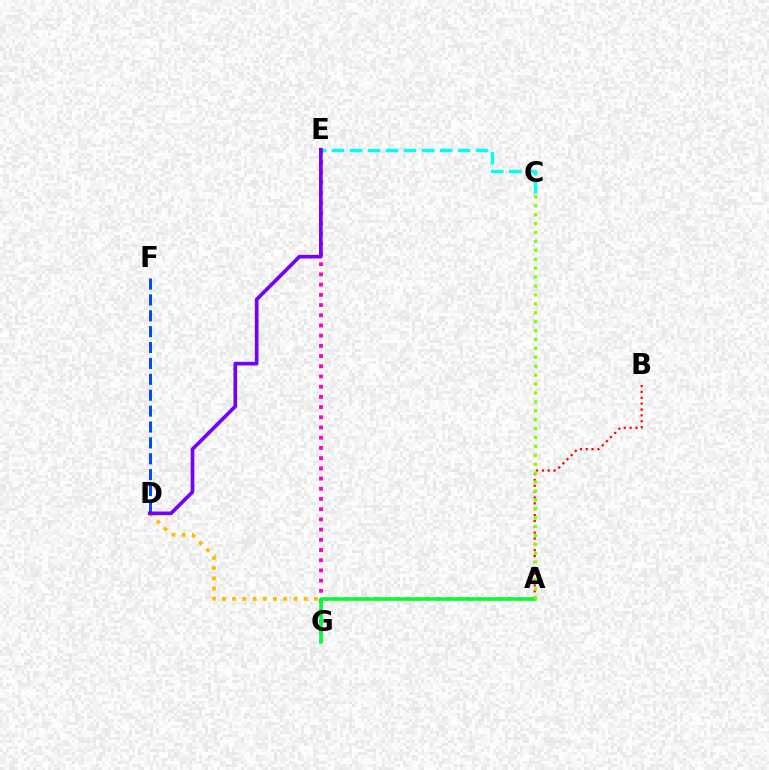{('C', 'E'): [{'color': '#00fff6', 'line_style': 'dashed', 'thickness': 2.45}], ('E', 'G'): [{'color': '#ff00cf', 'line_style': 'dotted', 'thickness': 2.77}], ('A', 'D'): [{'color': '#ffbd00', 'line_style': 'dotted', 'thickness': 2.77}], ('A', 'G'): [{'color': '#00ff39', 'line_style': 'solid', 'thickness': 2.55}], ('D', 'F'): [{'color': '#004bff', 'line_style': 'dashed', 'thickness': 2.16}], ('D', 'E'): [{'color': '#7200ff', 'line_style': 'solid', 'thickness': 2.63}], ('A', 'B'): [{'color': '#ff0000', 'line_style': 'dotted', 'thickness': 1.59}], ('A', 'C'): [{'color': '#84ff00', 'line_style': 'dotted', 'thickness': 2.42}]}